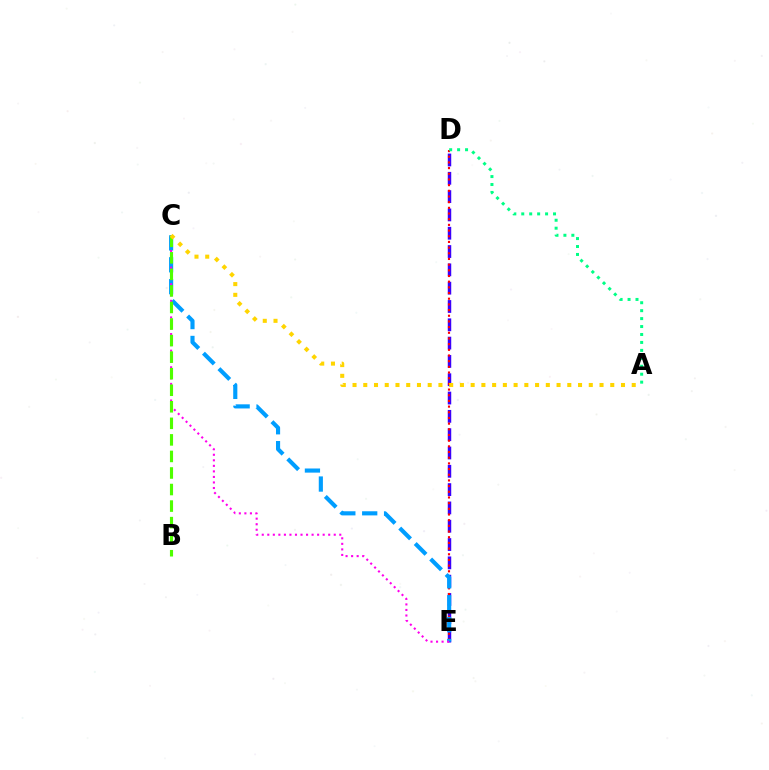{('D', 'E'): [{'color': '#3700ff', 'line_style': 'dashed', 'thickness': 2.49}, {'color': '#ff0000', 'line_style': 'dotted', 'thickness': 1.54}], ('C', 'E'): [{'color': '#009eff', 'line_style': 'dashed', 'thickness': 2.97}, {'color': '#ff00ed', 'line_style': 'dotted', 'thickness': 1.5}], ('A', 'D'): [{'color': '#00ff86', 'line_style': 'dotted', 'thickness': 2.16}], ('B', 'C'): [{'color': '#4fff00', 'line_style': 'dashed', 'thickness': 2.25}], ('A', 'C'): [{'color': '#ffd500', 'line_style': 'dotted', 'thickness': 2.92}]}